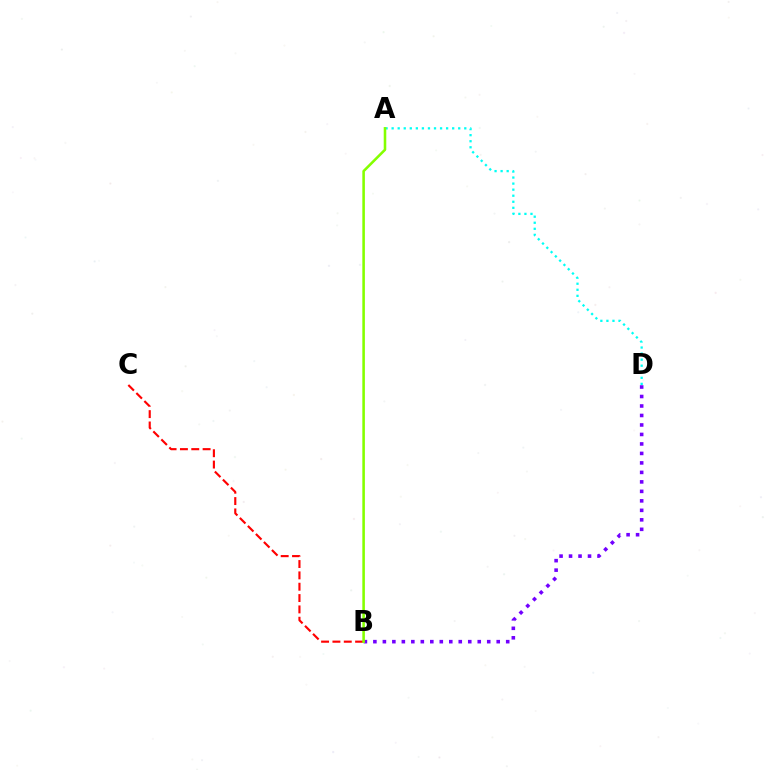{('B', 'C'): [{'color': '#ff0000', 'line_style': 'dashed', 'thickness': 1.54}], ('B', 'D'): [{'color': '#7200ff', 'line_style': 'dotted', 'thickness': 2.58}], ('A', 'D'): [{'color': '#00fff6', 'line_style': 'dotted', 'thickness': 1.64}], ('A', 'B'): [{'color': '#84ff00', 'line_style': 'solid', 'thickness': 1.85}]}